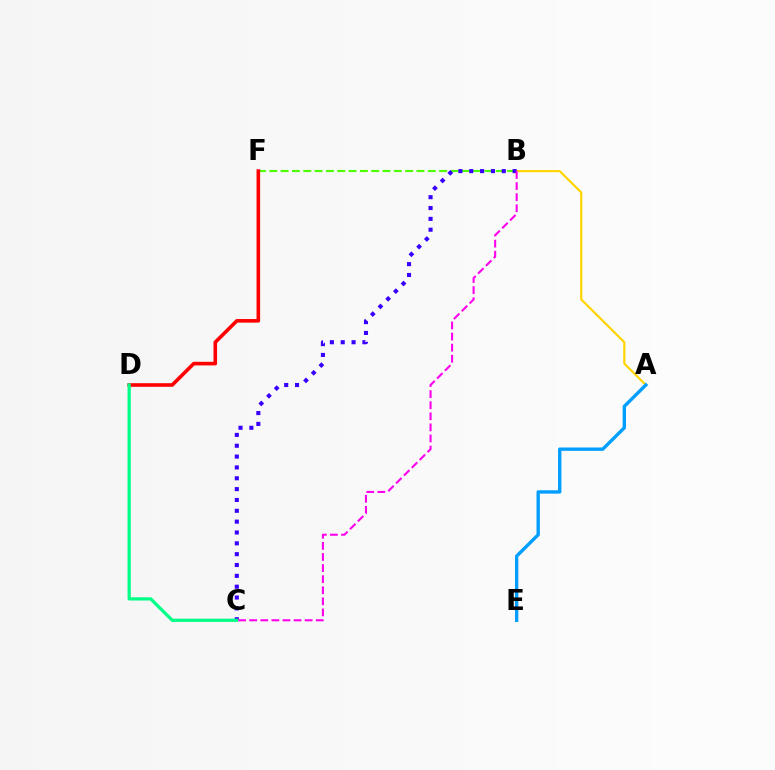{('B', 'F'): [{'color': '#4fff00', 'line_style': 'dashed', 'thickness': 1.54}], ('A', 'B'): [{'color': '#ffd500', 'line_style': 'solid', 'thickness': 1.58}], ('D', 'F'): [{'color': '#ff0000', 'line_style': 'solid', 'thickness': 2.59}], ('A', 'E'): [{'color': '#009eff', 'line_style': 'solid', 'thickness': 2.42}], ('B', 'C'): [{'color': '#3700ff', 'line_style': 'dotted', 'thickness': 2.95}, {'color': '#ff00ed', 'line_style': 'dashed', 'thickness': 1.51}], ('C', 'D'): [{'color': '#00ff86', 'line_style': 'solid', 'thickness': 2.32}]}